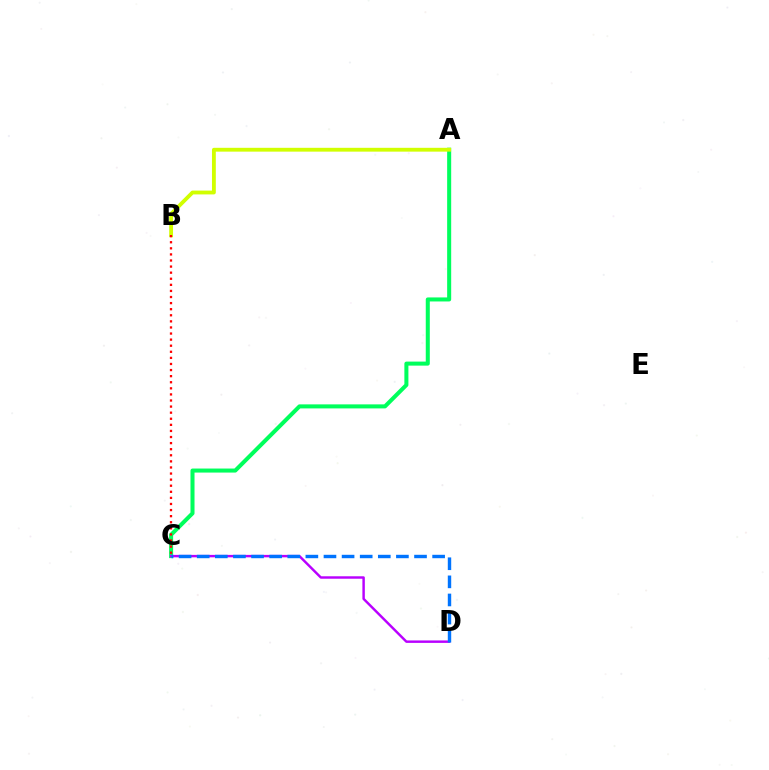{('A', 'C'): [{'color': '#00ff5c', 'line_style': 'solid', 'thickness': 2.9}], ('A', 'B'): [{'color': '#d1ff00', 'line_style': 'solid', 'thickness': 2.76}], ('C', 'D'): [{'color': '#b900ff', 'line_style': 'solid', 'thickness': 1.76}, {'color': '#0074ff', 'line_style': 'dashed', 'thickness': 2.46}], ('B', 'C'): [{'color': '#ff0000', 'line_style': 'dotted', 'thickness': 1.65}]}